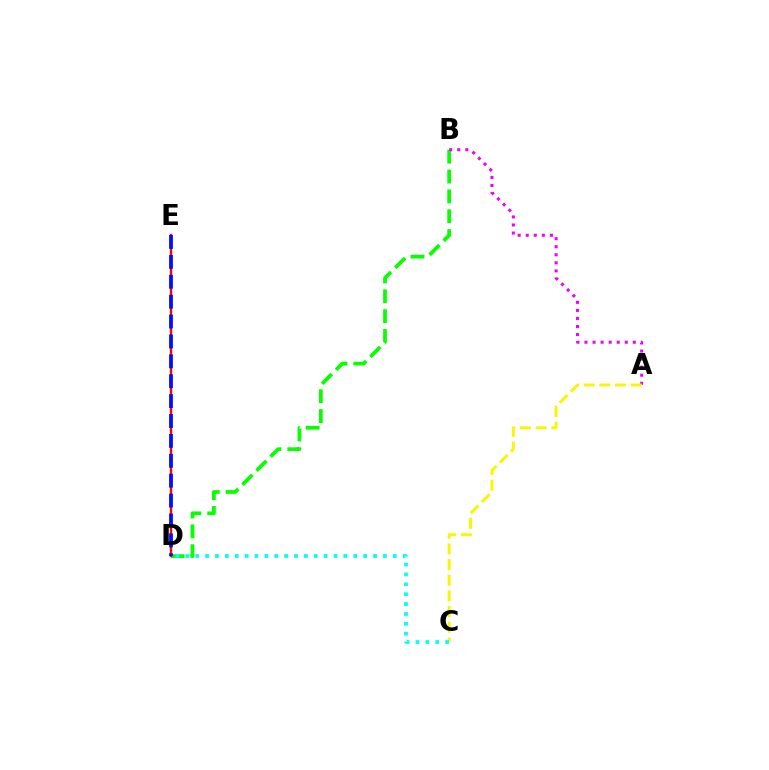{('B', 'D'): [{'color': '#08ff00', 'line_style': 'dashed', 'thickness': 2.7}], ('D', 'E'): [{'color': '#ff0000', 'line_style': 'solid', 'thickness': 1.73}, {'color': '#0010ff', 'line_style': 'dashed', 'thickness': 2.7}], ('A', 'B'): [{'color': '#ee00ff', 'line_style': 'dotted', 'thickness': 2.19}], ('A', 'C'): [{'color': '#fcf500', 'line_style': 'dashed', 'thickness': 2.13}], ('C', 'D'): [{'color': '#00fff6', 'line_style': 'dotted', 'thickness': 2.68}]}